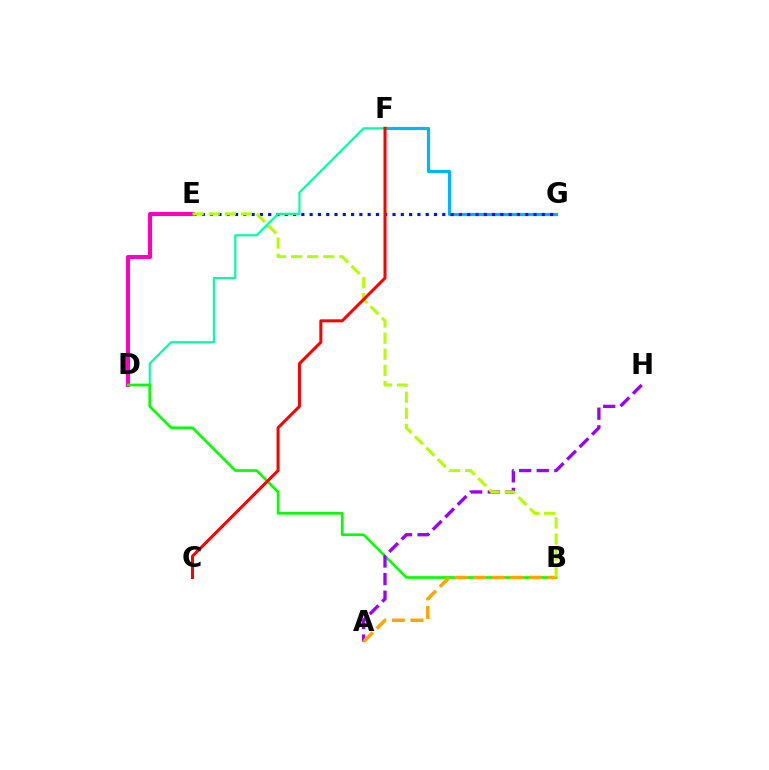{('F', 'G'): [{'color': '#00b5ff', 'line_style': 'solid', 'thickness': 2.28}], ('E', 'G'): [{'color': '#0010ff', 'line_style': 'dotted', 'thickness': 2.25}], ('D', 'F'): [{'color': '#00ff9d', 'line_style': 'solid', 'thickness': 1.55}], ('D', 'E'): [{'color': '#ff00bd', 'line_style': 'solid', 'thickness': 2.94}], ('B', 'D'): [{'color': '#08ff00', 'line_style': 'solid', 'thickness': 1.92}], ('A', 'H'): [{'color': '#9b00ff', 'line_style': 'dashed', 'thickness': 2.39}], ('A', 'B'): [{'color': '#ffa500', 'line_style': 'dashed', 'thickness': 2.52}], ('B', 'E'): [{'color': '#b3ff00', 'line_style': 'dashed', 'thickness': 2.19}], ('C', 'F'): [{'color': '#ff0000', 'line_style': 'solid', 'thickness': 2.18}]}